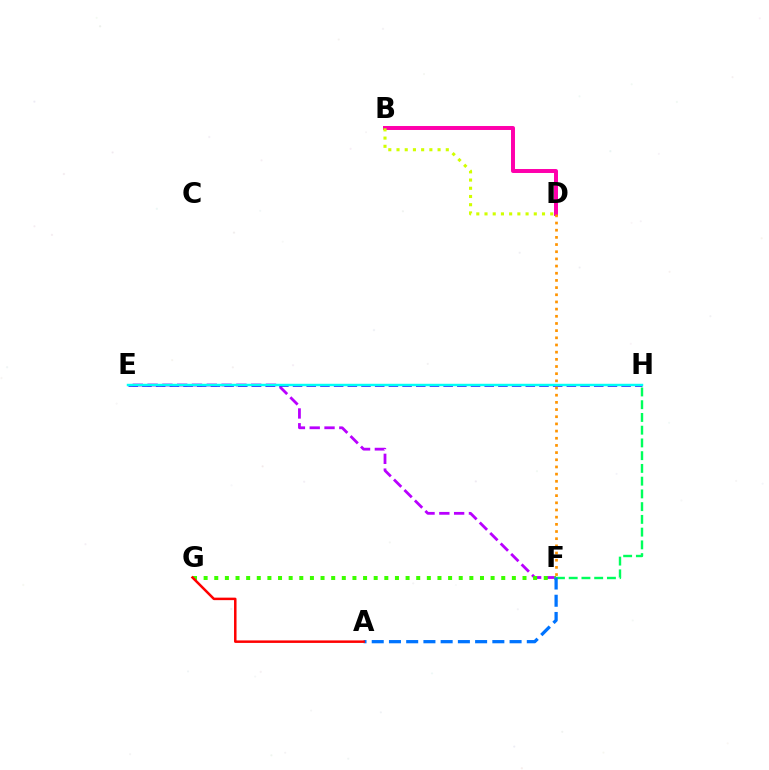{('F', 'H'): [{'color': '#00ff5c', 'line_style': 'dashed', 'thickness': 1.73}], ('E', 'F'): [{'color': '#b900ff', 'line_style': 'dashed', 'thickness': 2.01}], ('F', 'G'): [{'color': '#3dff00', 'line_style': 'dotted', 'thickness': 2.89}], ('B', 'D'): [{'color': '#ff00ac', 'line_style': 'solid', 'thickness': 2.86}, {'color': '#d1ff00', 'line_style': 'dotted', 'thickness': 2.23}], ('E', 'H'): [{'color': '#2500ff', 'line_style': 'dashed', 'thickness': 1.86}, {'color': '#00fff6', 'line_style': 'solid', 'thickness': 1.76}], ('A', 'F'): [{'color': '#0074ff', 'line_style': 'dashed', 'thickness': 2.34}], ('A', 'G'): [{'color': '#ff0000', 'line_style': 'solid', 'thickness': 1.8}], ('D', 'F'): [{'color': '#ff9400', 'line_style': 'dotted', 'thickness': 1.95}]}